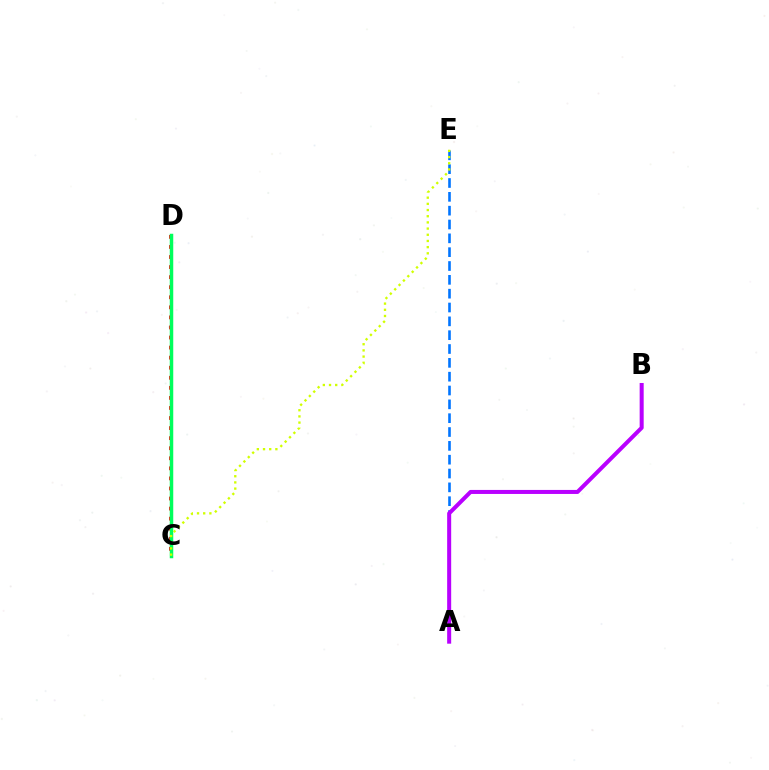{('A', 'E'): [{'color': '#0074ff', 'line_style': 'dashed', 'thickness': 1.88}], ('C', 'D'): [{'color': '#ff0000', 'line_style': 'dotted', 'thickness': 2.73}, {'color': '#00ff5c', 'line_style': 'solid', 'thickness': 2.51}], ('A', 'B'): [{'color': '#b900ff', 'line_style': 'solid', 'thickness': 2.89}], ('C', 'E'): [{'color': '#d1ff00', 'line_style': 'dotted', 'thickness': 1.68}]}